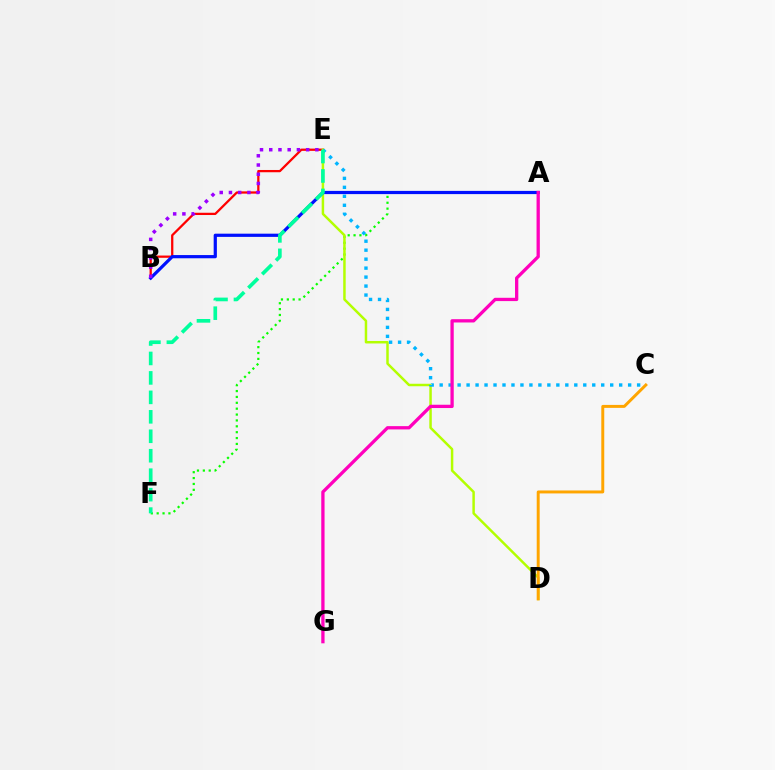{('A', 'F'): [{'color': '#08ff00', 'line_style': 'dotted', 'thickness': 1.6}], ('B', 'E'): [{'color': '#ff0000', 'line_style': 'solid', 'thickness': 1.63}, {'color': '#9b00ff', 'line_style': 'dotted', 'thickness': 2.51}], ('D', 'E'): [{'color': '#b3ff00', 'line_style': 'solid', 'thickness': 1.78}], ('C', 'D'): [{'color': '#ffa500', 'line_style': 'solid', 'thickness': 2.13}], ('C', 'E'): [{'color': '#00b5ff', 'line_style': 'dotted', 'thickness': 2.44}], ('A', 'B'): [{'color': '#0010ff', 'line_style': 'solid', 'thickness': 2.31}], ('A', 'G'): [{'color': '#ff00bd', 'line_style': 'solid', 'thickness': 2.37}], ('E', 'F'): [{'color': '#00ff9d', 'line_style': 'dashed', 'thickness': 2.64}]}